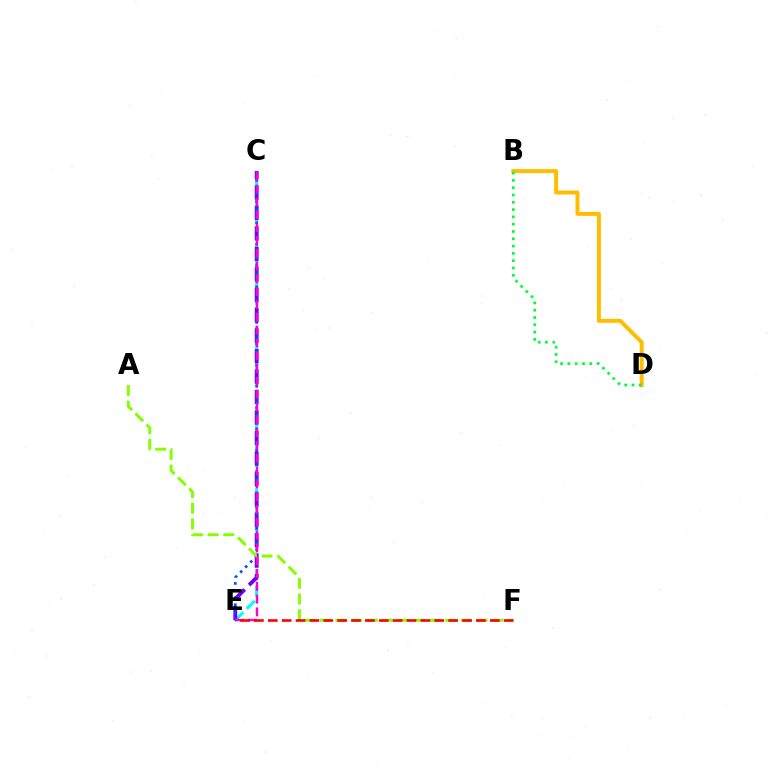{('C', 'E'): [{'color': '#00fff6', 'line_style': 'dashed', 'thickness': 2.2}, {'color': '#7200ff', 'line_style': 'dashed', 'thickness': 2.78}, {'color': '#004bff', 'line_style': 'dotted', 'thickness': 1.93}, {'color': '#ff00cf', 'line_style': 'dashed', 'thickness': 1.74}], ('B', 'D'): [{'color': '#ffbd00', 'line_style': 'solid', 'thickness': 2.87}, {'color': '#00ff39', 'line_style': 'dotted', 'thickness': 1.98}], ('A', 'F'): [{'color': '#84ff00', 'line_style': 'dashed', 'thickness': 2.13}], ('E', 'F'): [{'color': '#ff0000', 'line_style': 'dashed', 'thickness': 1.89}]}